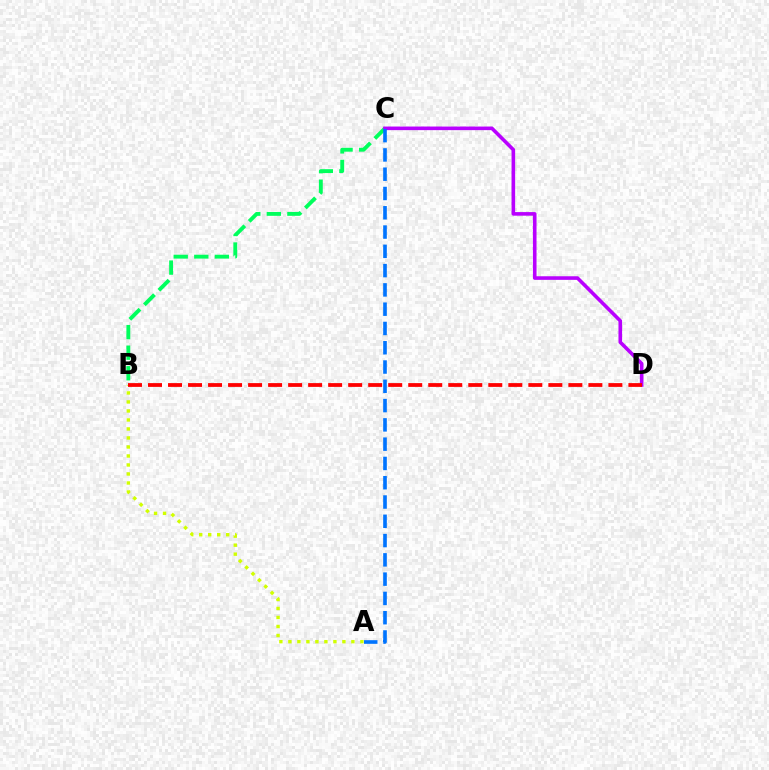{('B', 'C'): [{'color': '#00ff5c', 'line_style': 'dashed', 'thickness': 2.79}], ('C', 'D'): [{'color': '#b900ff', 'line_style': 'solid', 'thickness': 2.59}], ('A', 'B'): [{'color': '#d1ff00', 'line_style': 'dotted', 'thickness': 2.45}], ('B', 'D'): [{'color': '#ff0000', 'line_style': 'dashed', 'thickness': 2.72}], ('A', 'C'): [{'color': '#0074ff', 'line_style': 'dashed', 'thickness': 2.62}]}